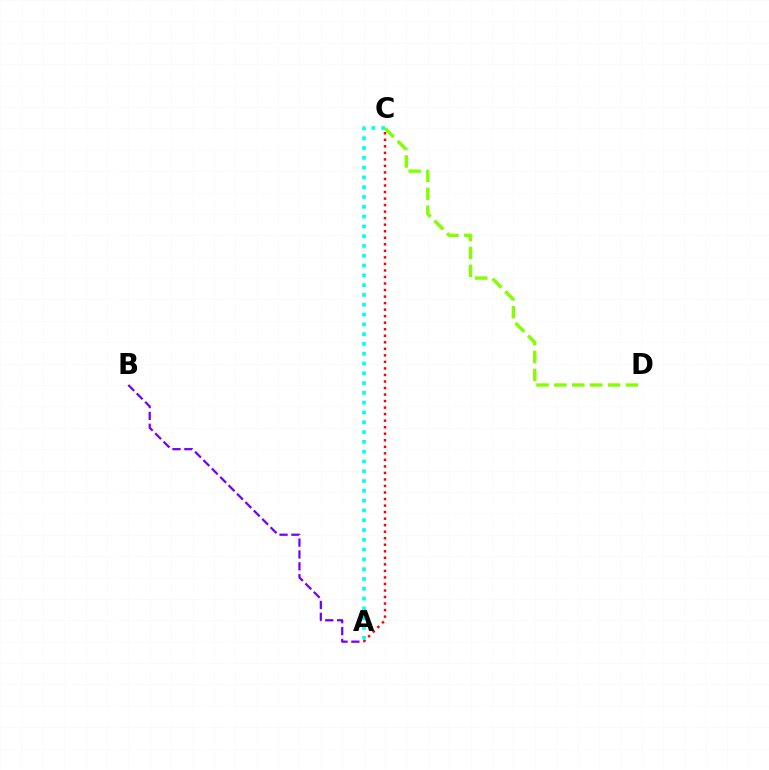{('C', 'D'): [{'color': '#84ff00', 'line_style': 'dashed', 'thickness': 2.43}], ('A', 'C'): [{'color': '#ff0000', 'line_style': 'dotted', 'thickness': 1.77}, {'color': '#00fff6', 'line_style': 'dotted', 'thickness': 2.66}], ('A', 'B'): [{'color': '#7200ff', 'line_style': 'dashed', 'thickness': 1.61}]}